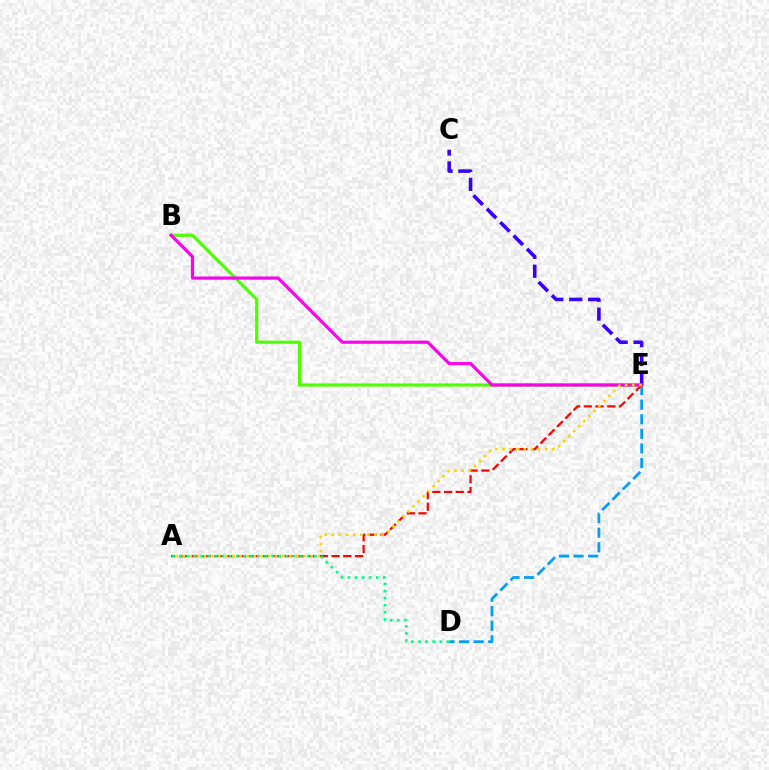{('D', 'E'): [{'color': '#009eff', 'line_style': 'dashed', 'thickness': 1.98}], ('B', 'E'): [{'color': '#4fff00', 'line_style': 'solid', 'thickness': 2.25}, {'color': '#ff00ed', 'line_style': 'solid', 'thickness': 2.27}], ('C', 'E'): [{'color': '#3700ff', 'line_style': 'dashed', 'thickness': 2.57}], ('A', 'E'): [{'color': '#ff0000', 'line_style': 'dashed', 'thickness': 1.59}, {'color': '#ffd500', 'line_style': 'dotted', 'thickness': 1.93}], ('A', 'D'): [{'color': '#00ff86', 'line_style': 'dotted', 'thickness': 1.93}]}